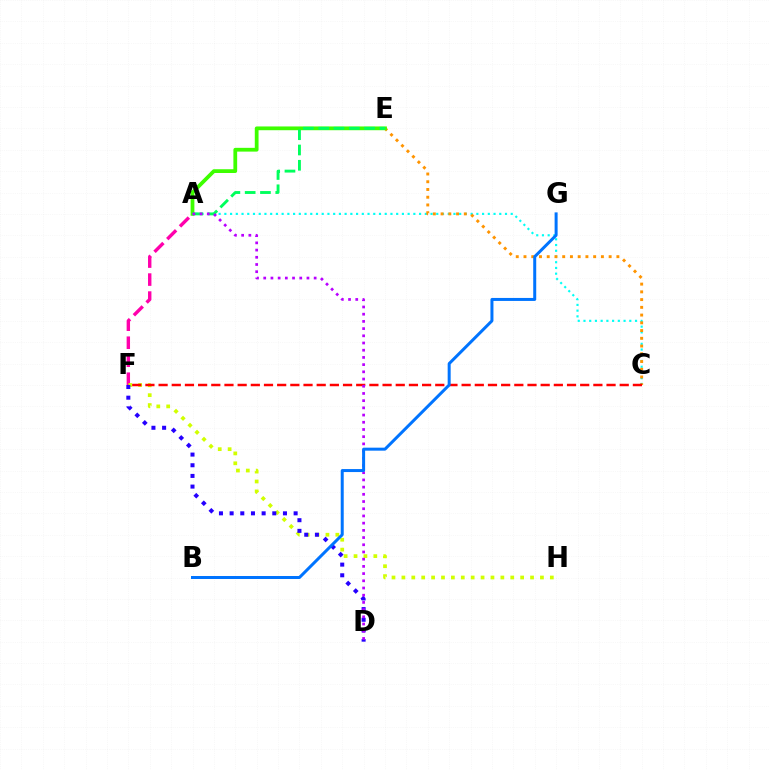{('A', 'F'): [{'color': '#ff00ac', 'line_style': 'dashed', 'thickness': 2.45}], ('A', 'C'): [{'color': '#00fff6', 'line_style': 'dotted', 'thickness': 1.56}], ('F', 'H'): [{'color': '#d1ff00', 'line_style': 'dotted', 'thickness': 2.69}], ('C', 'E'): [{'color': '#ff9400', 'line_style': 'dotted', 'thickness': 2.1}], ('A', 'E'): [{'color': '#3dff00', 'line_style': 'solid', 'thickness': 2.71}, {'color': '#00ff5c', 'line_style': 'dashed', 'thickness': 2.08}], ('C', 'F'): [{'color': '#ff0000', 'line_style': 'dashed', 'thickness': 1.79}], ('D', 'F'): [{'color': '#2500ff', 'line_style': 'dotted', 'thickness': 2.9}], ('A', 'D'): [{'color': '#b900ff', 'line_style': 'dotted', 'thickness': 1.96}], ('B', 'G'): [{'color': '#0074ff', 'line_style': 'solid', 'thickness': 2.16}]}